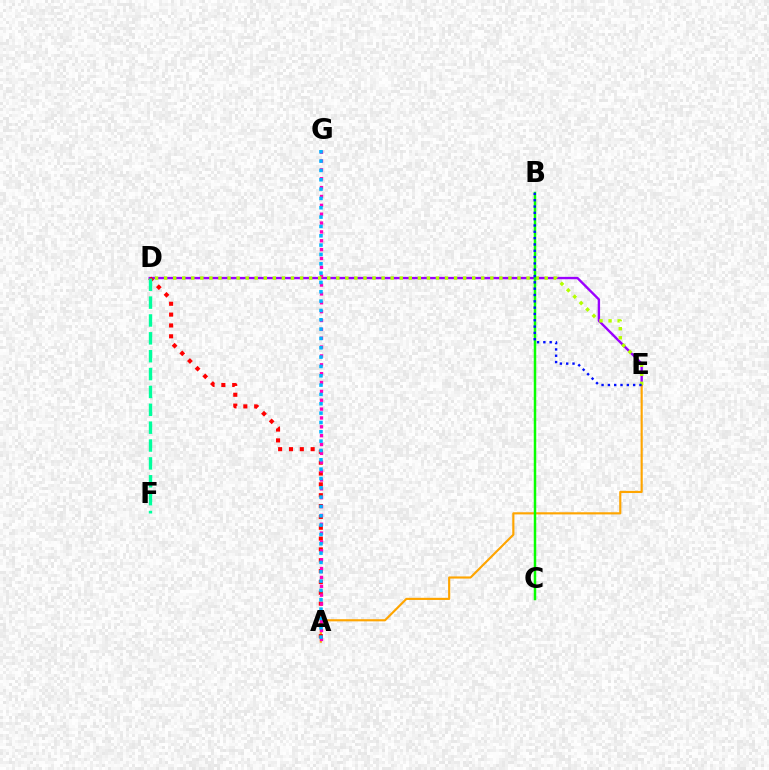{('D', 'E'): [{'color': '#9b00ff', 'line_style': 'solid', 'thickness': 1.72}, {'color': '#b3ff00', 'line_style': 'dotted', 'thickness': 2.46}], ('A', 'E'): [{'color': '#ffa500', 'line_style': 'solid', 'thickness': 1.55}], ('A', 'D'): [{'color': '#ff0000', 'line_style': 'dotted', 'thickness': 2.95}], ('D', 'F'): [{'color': '#00ff9d', 'line_style': 'dashed', 'thickness': 2.43}], ('A', 'G'): [{'color': '#ff00bd', 'line_style': 'dotted', 'thickness': 2.41}, {'color': '#00b5ff', 'line_style': 'dotted', 'thickness': 2.54}], ('B', 'C'): [{'color': '#08ff00', 'line_style': 'solid', 'thickness': 1.79}], ('B', 'E'): [{'color': '#0010ff', 'line_style': 'dotted', 'thickness': 1.72}]}